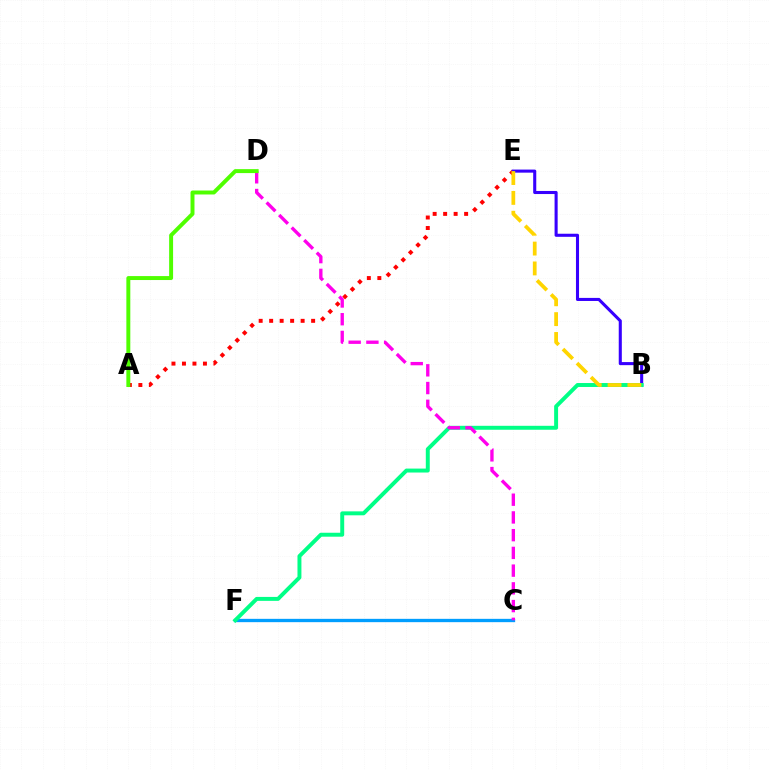{('C', 'F'): [{'color': '#009eff', 'line_style': 'solid', 'thickness': 2.39}], ('A', 'E'): [{'color': '#ff0000', 'line_style': 'dotted', 'thickness': 2.85}], ('B', 'E'): [{'color': '#3700ff', 'line_style': 'solid', 'thickness': 2.22}, {'color': '#ffd500', 'line_style': 'dashed', 'thickness': 2.7}], ('B', 'F'): [{'color': '#00ff86', 'line_style': 'solid', 'thickness': 2.84}], ('C', 'D'): [{'color': '#ff00ed', 'line_style': 'dashed', 'thickness': 2.41}], ('A', 'D'): [{'color': '#4fff00', 'line_style': 'solid', 'thickness': 2.84}]}